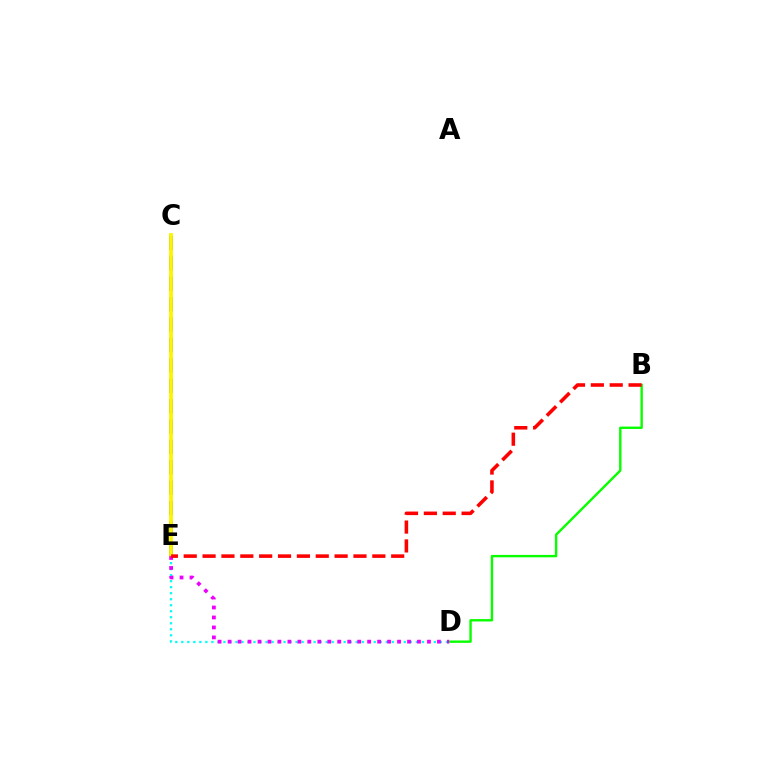{('D', 'E'): [{'color': '#00fff6', 'line_style': 'dotted', 'thickness': 1.63}, {'color': '#ee00ff', 'line_style': 'dotted', 'thickness': 2.71}], ('C', 'E'): [{'color': '#0010ff', 'line_style': 'dashed', 'thickness': 2.77}, {'color': '#fcf500', 'line_style': 'solid', 'thickness': 2.74}], ('B', 'D'): [{'color': '#08ff00', 'line_style': 'solid', 'thickness': 1.72}], ('B', 'E'): [{'color': '#ff0000', 'line_style': 'dashed', 'thickness': 2.56}]}